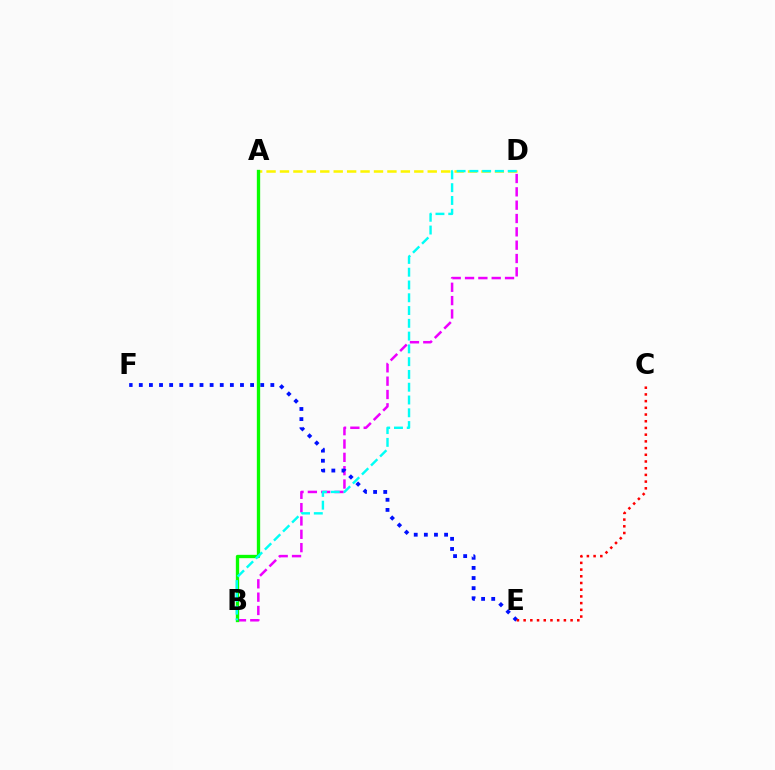{('B', 'D'): [{'color': '#ee00ff', 'line_style': 'dashed', 'thickness': 1.81}, {'color': '#00fff6', 'line_style': 'dashed', 'thickness': 1.74}], ('A', 'D'): [{'color': '#fcf500', 'line_style': 'dashed', 'thickness': 1.82}], ('E', 'F'): [{'color': '#0010ff', 'line_style': 'dotted', 'thickness': 2.75}], ('A', 'B'): [{'color': '#08ff00', 'line_style': 'solid', 'thickness': 2.4}], ('C', 'E'): [{'color': '#ff0000', 'line_style': 'dotted', 'thickness': 1.82}]}